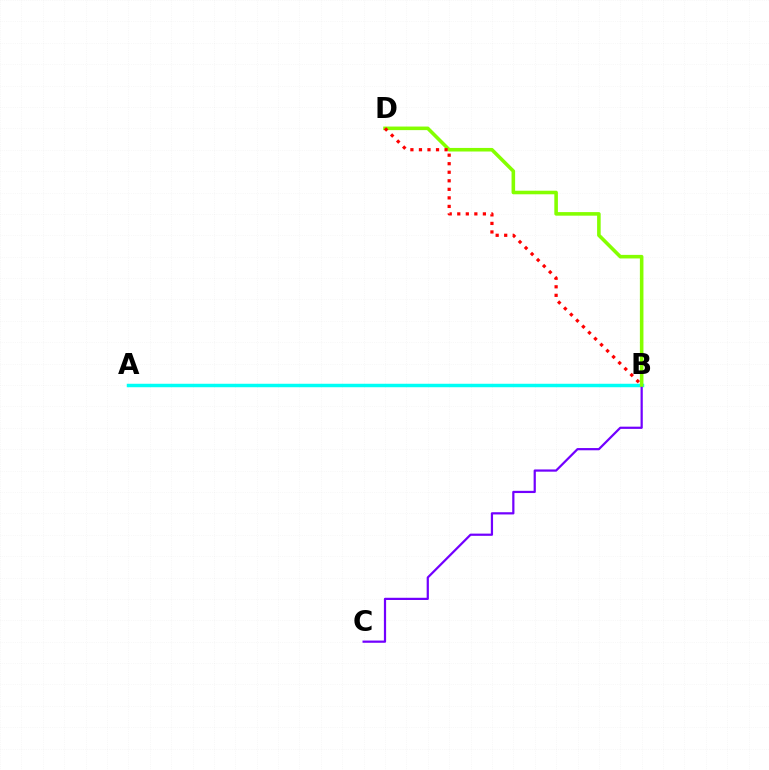{('A', 'B'): [{'color': '#00fff6', 'line_style': 'solid', 'thickness': 2.5}], ('B', 'C'): [{'color': '#7200ff', 'line_style': 'solid', 'thickness': 1.6}], ('B', 'D'): [{'color': '#84ff00', 'line_style': 'solid', 'thickness': 2.57}, {'color': '#ff0000', 'line_style': 'dotted', 'thickness': 2.32}]}